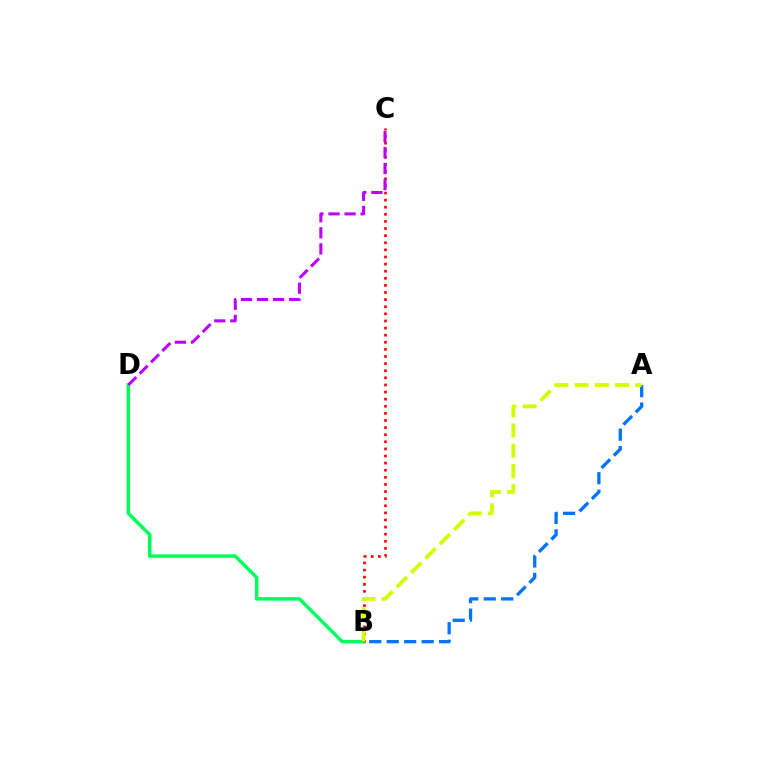{('B', 'D'): [{'color': '#00ff5c', 'line_style': 'solid', 'thickness': 2.51}], ('B', 'C'): [{'color': '#ff0000', 'line_style': 'dotted', 'thickness': 1.93}], ('A', 'B'): [{'color': '#0074ff', 'line_style': 'dashed', 'thickness': 2.37}, {'color': '#d1ff00', 'line_style': 'dashed', 'thickness': 2.75}], ('C', 'D'): [{'color': '#b900ff', 'line_style': 'dashed', 'thickness': 2.18}]}